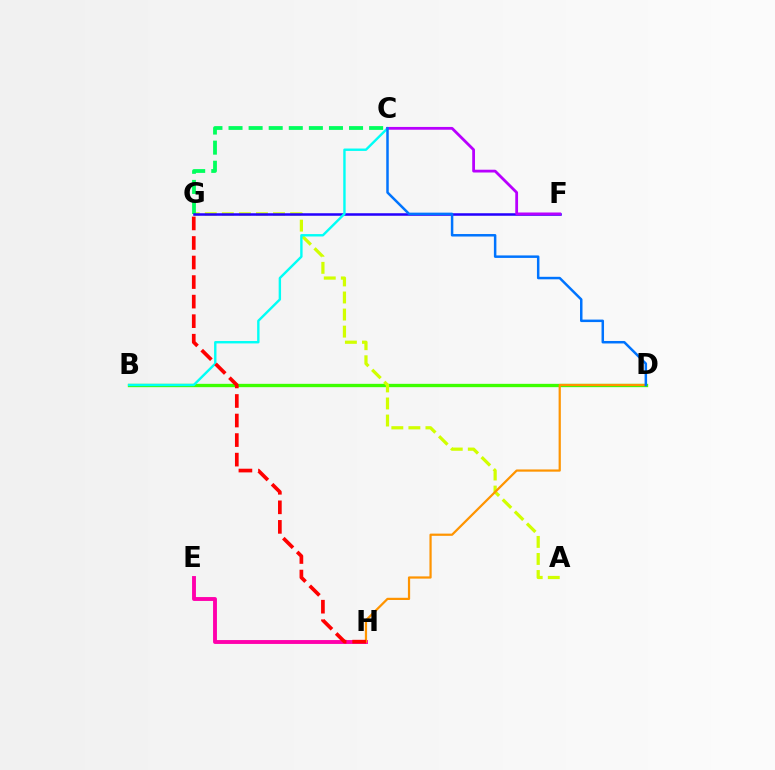{('B', 'D'): [{'color': '#3dff00', 'line_style': 'solid', 'thickness': 2.4}], ('A', 'G'): [{'color': '#d1ff00', 'line_style': 'dashed', 'thickness': 2.32}], ('C', 'G'): [{'color': '#00ff5c', 'line_style': 'dashed', 'thickness': 2.73}], ('E', 'H'): [{'color': '#ff00ac', 'line_style': 'solid', 'thickness': 2.8}], ('F', 'G'): [{'color': '#2500ff', 'line_style': 'solid', 'thickness': 1.82}], ('B', 'C'): [{'color': '#00fff6', 'line_style': 'solid', 'thickness': 1.73}], ('D', 'H'): [{'color': '#ff9400', 'line_style': 'solid', 'thickness': 1.6}], ('G', 'H'): [{'color': '#ff0000', 'line_style': 'dashed', 'thickness': 2.66}], ('C', 'F'): [{'color': '#b900ff', 'line_style': 'solid', 'thickness': 2.01}], ('C', 'D'): [{'color': '#0074ff', 'line_style': 'solid', 'thickness': 1.8}]}